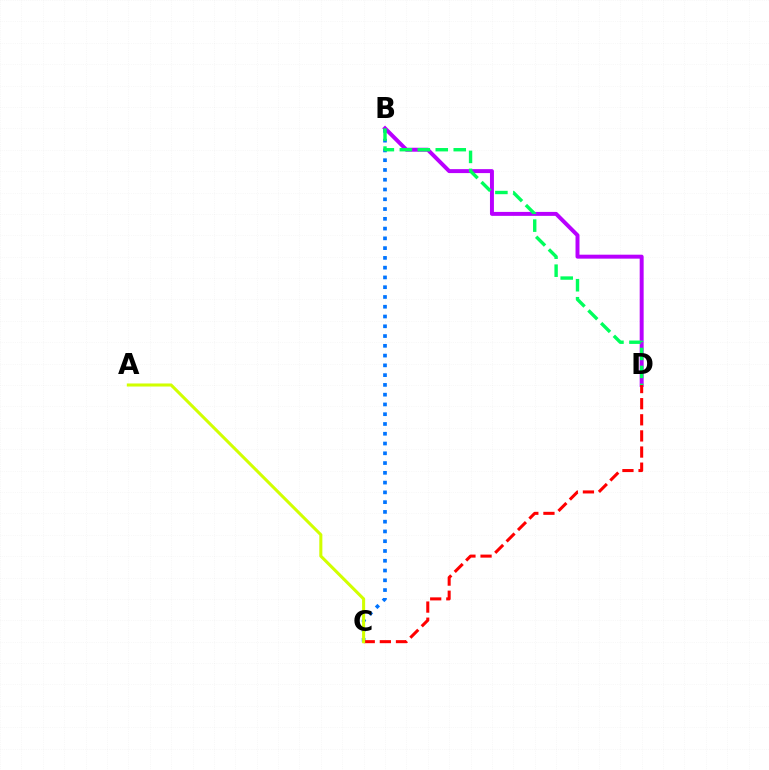{('B', 'D'): [{'color': '#b900ff', 'line_style': 'solid', 'thickness': 2.85}, {'color': '#00ff5c', 'line_style': 'dashed', 'thickness': 2.44}], ('B', 'C'): [{'color': '#0074ff', 'line_style': 'dotted', 'thickness': 2.65}], ('C', 'D'): [{'color': '#ff0000', 'line_style': 'dashed', 'thickness': 2.19}], ('A', 'C'): [{'color': '#d1ff00', 'line_style': 'solid', 'thickness': 2.2}]}